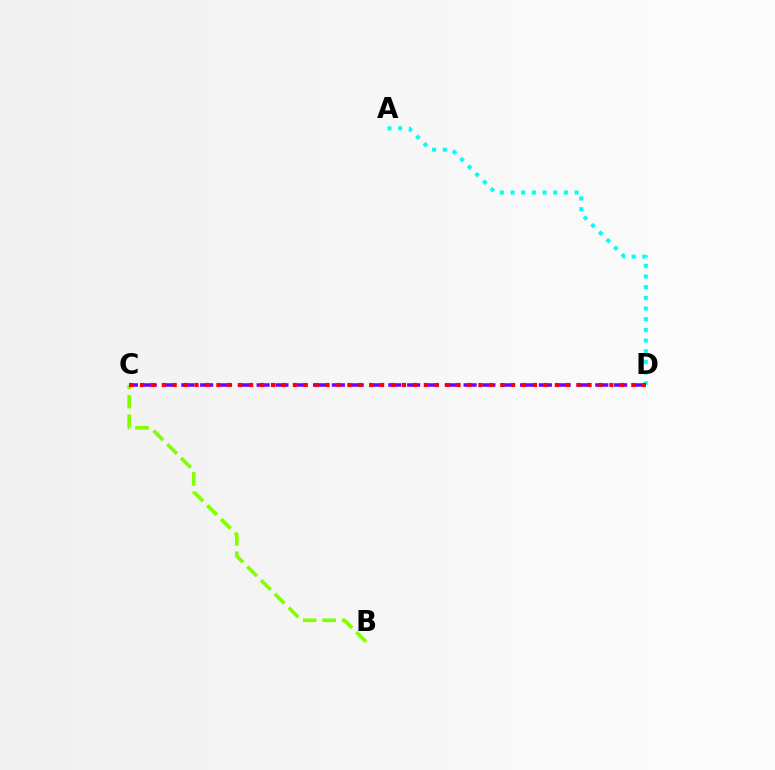{('C', 'D'): [{'color': '#7200ff', 'line_style': 'dashed', 'thickness': 2.56}, {'color': '#ff0000', 'line_style': 'dotted', 'thickness': 2.97}], ('A', 'D'): [{'color': '#00fff6', 'line_style': 'dotted', 'thickness': 2.9}], ('B', 'C'): [{'color': '#84ff00', 'line_style': 'dashed', 'thickness': 2.64}]}